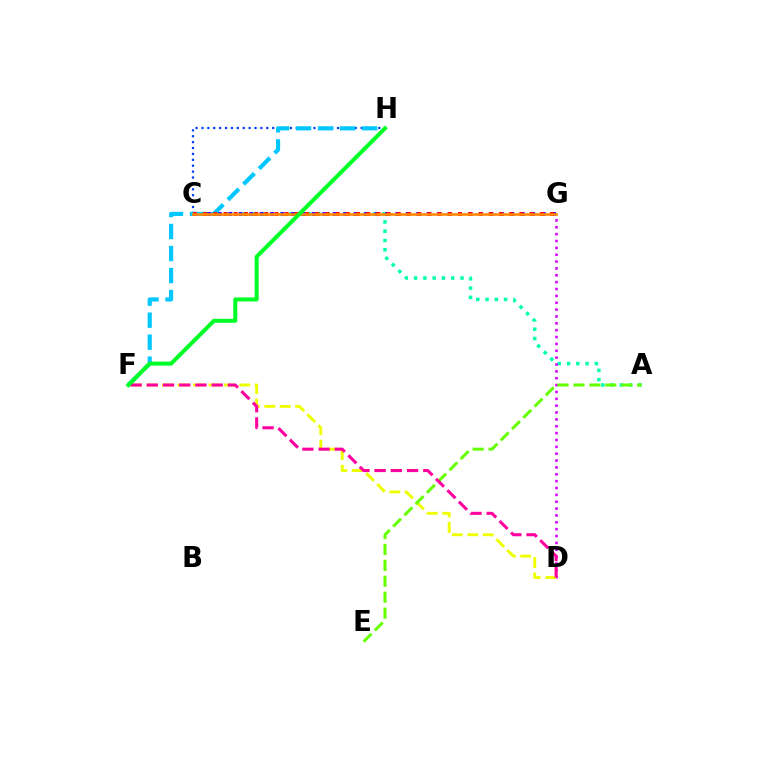{('A', 'C'): [{'color': '#00ffaf', 'line_style': 'dotted', 'thickness': 2.52}], ('D', 'G'): [{'color': '#d600ff', 'line_style': 'dotted', 'thickness': 1.86}], ('C', 'H'): [{'color': '#003fff', 'line_style': 'dotted', 'thickness': 1.6}], ('C', 'G'): [{'color': '#4f00ff', 'line_style': 'dotted', 'thickness': 2.84}, {'color': '#ff0000', 'line_style': 'dotted', 'thickness': 2.77}, {'color': '#ff8800', 'line_style': 'solid', 'thickness': 1.88}], ('F', 'H'): [{'color': '#00c7ff', 'line_style': 'dashed', 'thickness': 2.99}, {'color': '#00ff27', 'line_style': 'solid', 'thickness': 2.89}], ('D', 'F'): [{'color': '#eeff00', 'line_style': 'dashed', 'thickness': 2.1}, {'color': '#ff00a0', 'line_style': 'dashed', 'thickness': 2.2}], ('A', 'E'): [{'color': '#66ff00', 'line_style': 'dashed', 'thickness': 2.16}]}